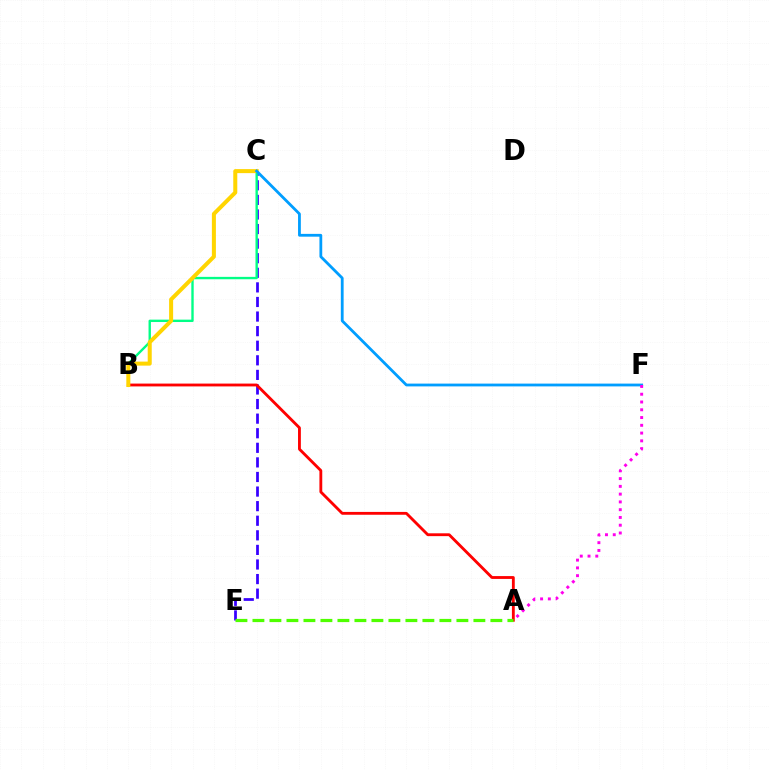{('C', 'E'): [{'color': '#3700ff', 'line_style': 'dashed', 'thickness': 1.98}], ('A', 'B'): [{'color': '#ff0000', 'line_style': 'solid', 'thickness': 2.04}], ('B', 'C'): [{'color': '#00ff86', 'line_style': 'solid', 'thickness': 1.71}, {'color': '#ffd500', 'line_style': 'solid', 'thickness': 2.89}], ('A', 'E'): [{'color': '#4fff00', 'line_style': 'dashed', 'thickness': 2.31}], ('C', 'F'): [{'color': '#009eff', 'line_style': 'solid', 'thickness': 2.01}], ('A', 'F'): [{'color': '#ff00ed', 'line_style': 'dotted', 'thickness': 2.11}]}